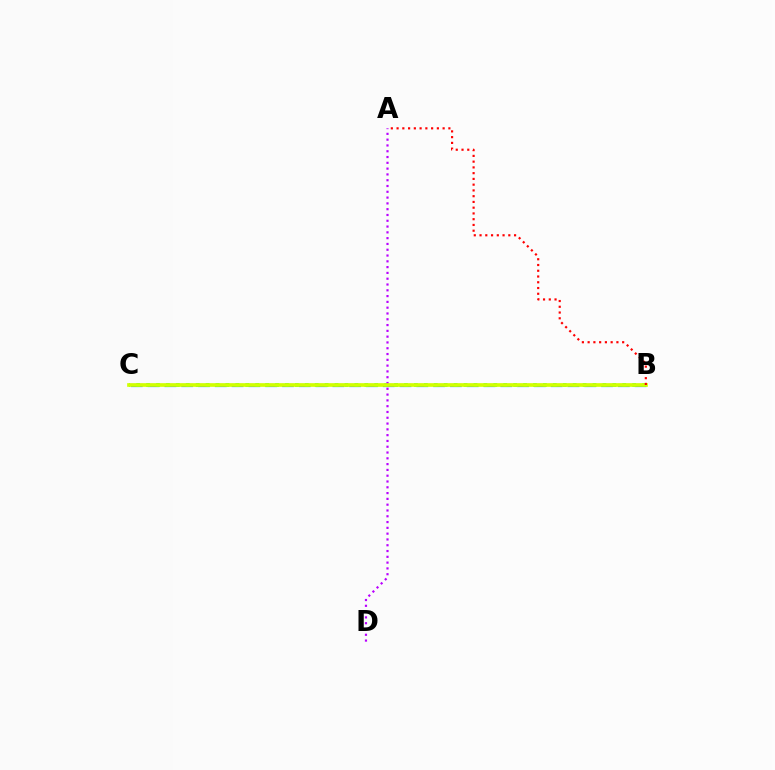{('B', 'C'): [{'color': '#0074ff', 'line_style': 'dashed', 'thickness': 2.28}, {'color': '#00ff5c', 'line_style': 'dotted', 'thickness': 2.7}, {'color': '#d1ff00', 'line_style': 'solid', 'thickness': 2.64}], ('A', 'D'): [{'color': '#b900ff', 'line_style': 'dotted', 'thickness': 1.57}], ('A', 'B'): [{'color': '#ff0000', 'line_style': 'dotted', 'thickness': 1.56}]}